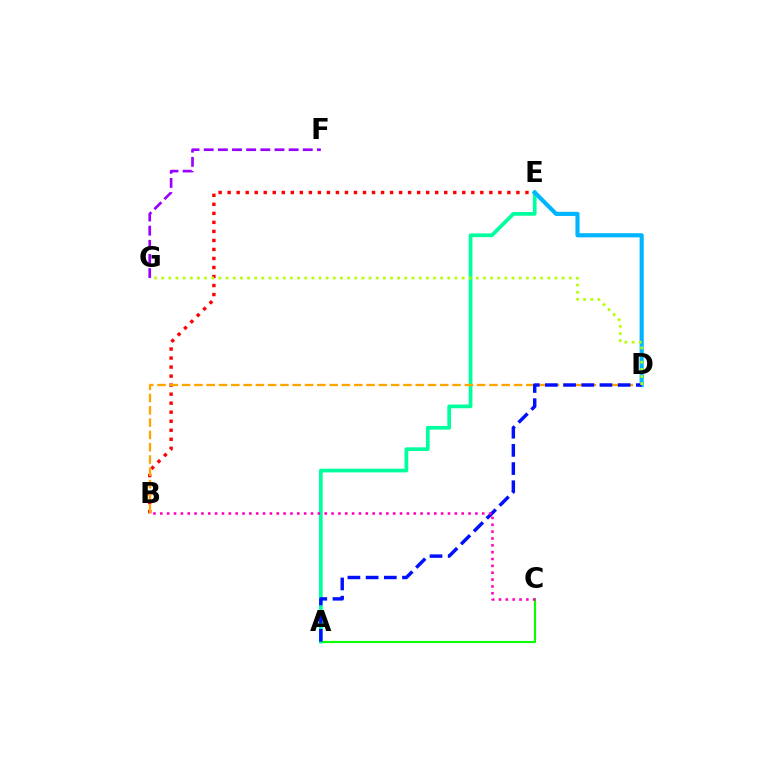{('B', 'E'): [{'color': '#ff0000', 'line_style': 'dotted', 'thickness': 2.45}], ('A', 'C'): [{'color': '#08ff00', 'line_style': 'solid', 'thickness': 1.52}], ('A', 'E'): [{'color': '#00ff9d', 'line_style': 'solid', 'thickness': 2.68}], ('D', 'E'): [{'color': '#00b5ff', 'line_style': 'solid', 'thickness': 2.98}], ('B', 'D'): [{'color': '#ffa500', 'line_style': 'dashed', 'thickness': 1.67}], ('F', 'G'): [{'color': '#9b00ff', 'line_style': 'dashed', 'thickness': 1.92}], ('A', 'D'): [{'color': '#0010ff', 'line_style': 'dashed', 'thickness': 2.47}], ('B', 'C'): [{'color': '#ff00bd', 'line_style': 'dotted', 'thickness': 1.86}], ('D', 'G'): [{'color': '#b3ff00', 'line_style': 'dotted', 'thickness': 1.94}]}